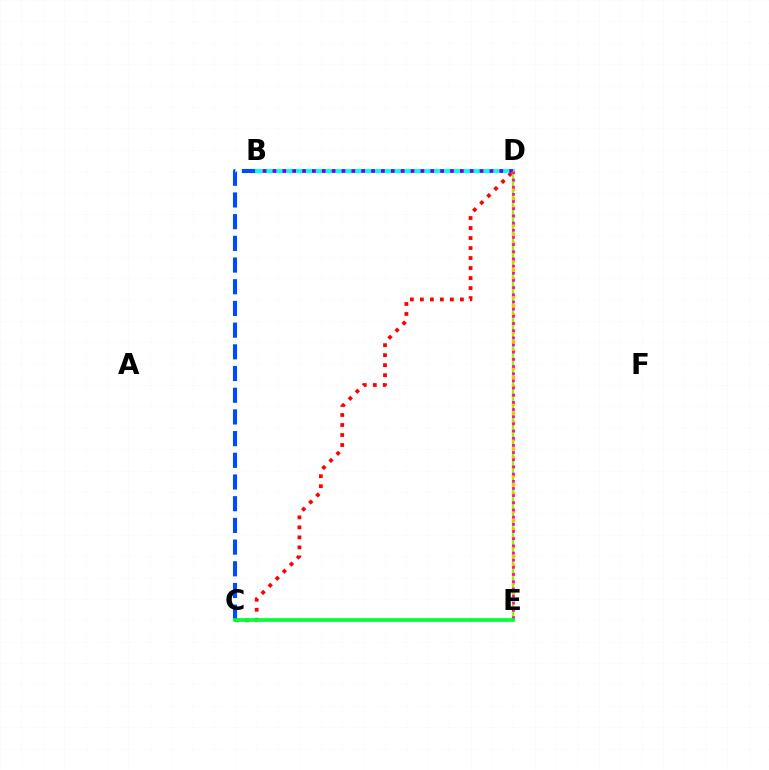{('C', 'D'): [{'color': '#ff0000', 'line_style': 'dotted', 'thickness': 2.72}], ('B', 'C'): [{'color': '#004bff', 'line_style': 'dashed', 'thickness': 2.95}], ('B', 'D'): [{'color': '#00fff6', 'line_style': 'solid', 'thickness': 2.81}, {'color': '#7200ff', 'line_style': 'dotted', 'thickness': 2.68}], ('D', 'E'): [{'color': '#84ff00', 'line_style': 'solid', 'thickness': 1.63}, {'color': '#ffbd00', 'line_style': 'dotted', 'thickness': 2.43}, {'color': '#ff00cf', 'line_style': 'dotted', 'thickness': 1.95}], ('C', 'E'): [{'color': '#00ff39', 'line_style': 'solid', 'thickness': 2.64}]}